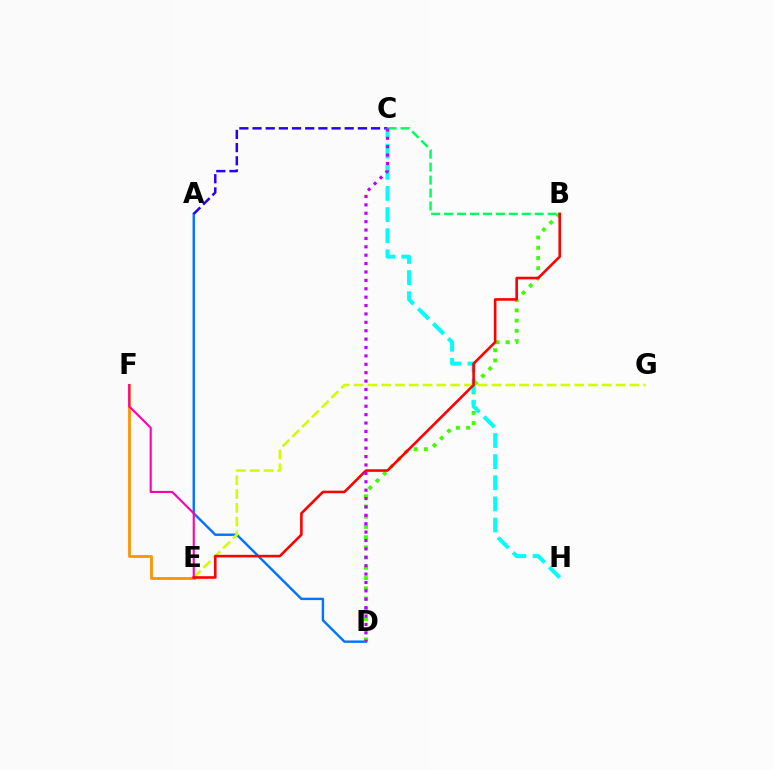{('A', 'D'): [{'color': '#0074ff', 'line_style': 'solid', 'thickness': 1.73}], ('A', 'C'): [{'color': '#2500ff', 'line_style': 'dashed', 'thickness': 1.79}], ('B', 'D'): [{'color': '#3dff00', 'line_style': 'dotted', 'thickness': 2.78}], ('C', 'H'): [{'color': '#00fff6', 'line_style': 'dashed', 'thickness': 2.87}], ('E', 'G'): [{'color': '#d1ff00', 'line_style': 'dashed', 'thickness': 1.87}], ('E', 'F'): [{'color': '#ff9400', 'line_style': 'solid', 'thickness': 2.02}, {'color': '#ff00ac', 'line_style': 'solid', 'thickness': 1.52}], ('B', 'E'): [{'color': '#ff0000', 'line_style': 'solid', 'thickness': 1.88}], ('B', 'C'): [{'color': '#00ff5c', 'line_style': 'dashed', 'thickness': 1.76}], ('C', 'D'): [{'color': '#b900ff', 'line_style': 'dotted', 'thickness': 2.28}]}